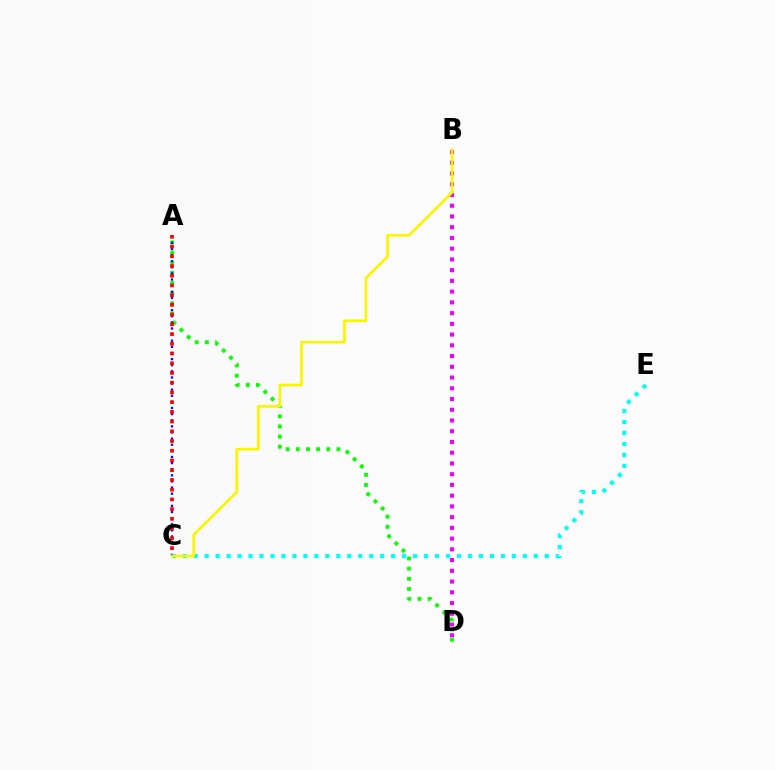{('A', 'D'): [{'color': '#08ff00', 'line_style': 'dotted', 'thickness': 2.76}], ('A', 'C'): [{'color': '#0010ff', 'line_style': 'dotted', 'thickness': 1.66}, {'color': '#ff0000', 'line_style': 'dotted', 'thickness': 2.64}], ('C', 'E'): [{'color': '#00fff6', 'line_style': 'dotted', 'thickness': 2.98}], ('B', 'D'): [{'color': '#ee00ff', 'line_style': 'dotted', 'thickness': 2.92}], ('B', 'C'): [{'color': '#fcf500', 'line_style': 'solid', 'thickness': 1.94}]}